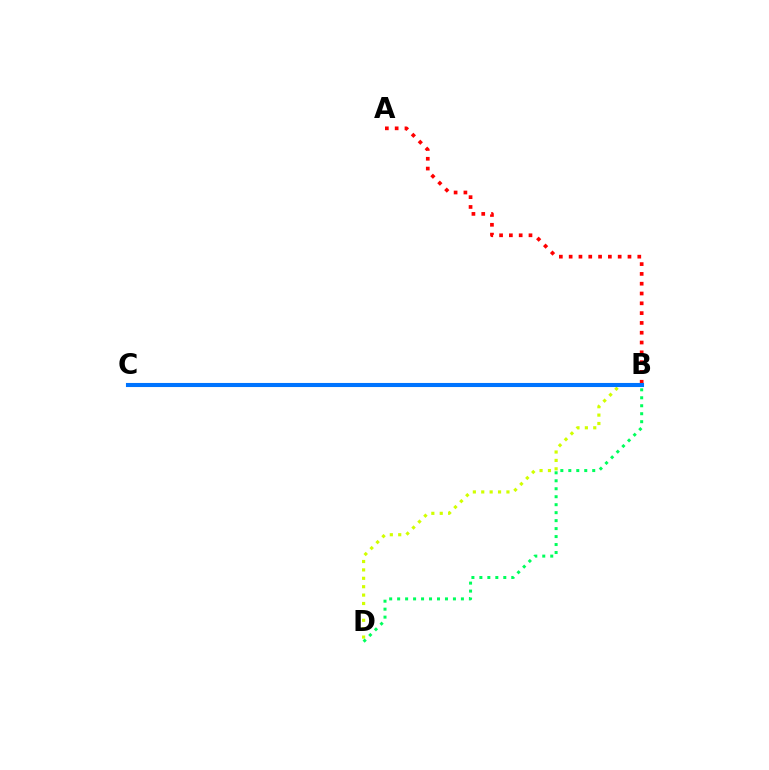{('B', 'D'): [{'color': '#d1ff00', 'line_style': 'dotted', 'thickness': 2.28}, {'color': '#00ff5c', 'line_style': 'dotted', 'thickness': 2.17}], ('A', 'B'): [{'color': '#ff0000', 'line_style': 'dotted', 'thickness': 2.66}], ('B', 'C'): [{'color': '#b900ff', 'line_style': 'dashed', 'thickness': 1.72}, {'color': '#0074ff', 'line_style': 'solid', 'thickness': 2.94}]}